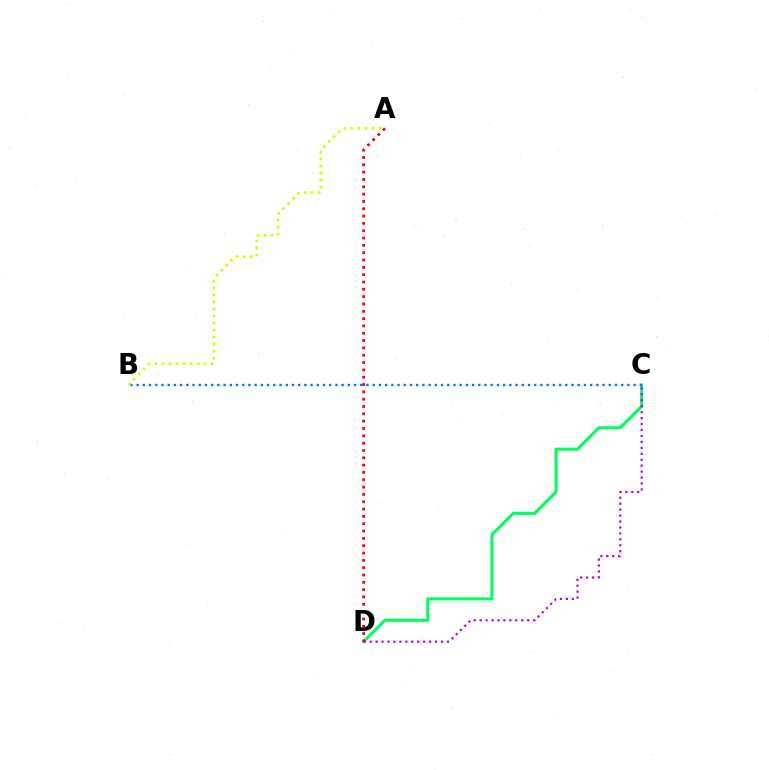{('C', 'D'): [{'color': '#00ff5c', 'line_style': 'solid', 'thickness': 2.19}, {'color': '#b900ff', 'line_style': 'dotted', 'thickness': 1.61}], ('A', 'D'): [{'color': '#ff0000', 'line_style': 'dotted', 'thickness': 1.99}], ('B', 'C'): [{'color': '#0074ff', 'line_style': 'dotted', 'thickness': 1.69}], ('A', 'B'): [{'color': '#d1ff00', 'line_style': 'dotted', 'thickness': 1.91}]}